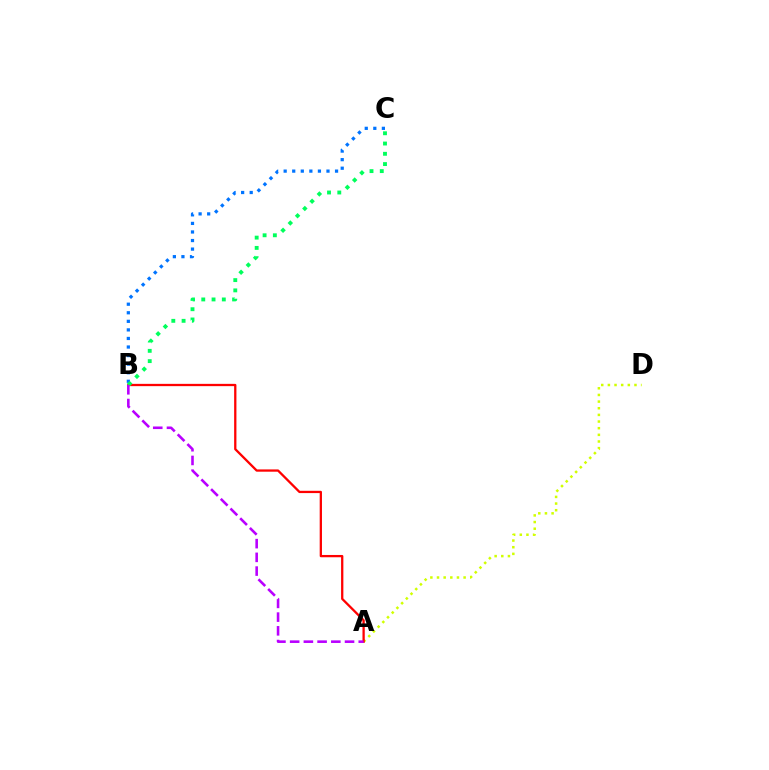{('A', 'D'): [{'color': '#d1ff00', 'line_style': 'dotted', 'thickness': 1.81}], ('A', 'B'): [{'color': '#ff0000', 'line_style': 'solid', 'thickness': 1.65}, {'color': '#b900ff', 'line_style': 'dashed', 'thickness': 1.86}], ('B', 'C'): [{'color': '#0074ff', 'line_style': 'dotted', 'thickness': 2.33}, {'color': '#00ff5c', 'line_style': 'dotted', 'thickness': 2.79}]}